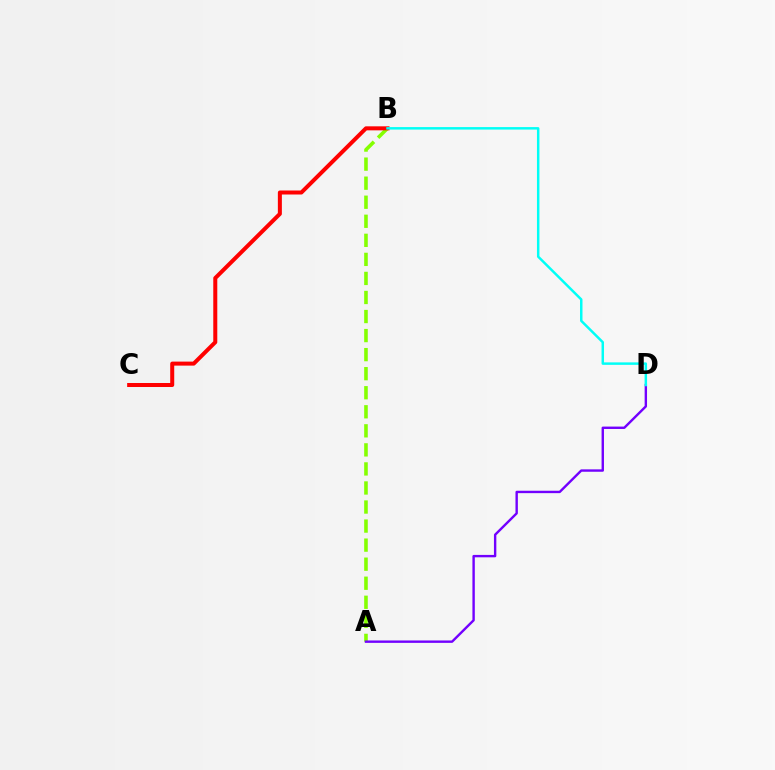{('A', 'B'): [{'color': '#84ff00', 'line_style': 'dashed', 'thickness': 2.59}], ('A', 'D'): [{'color': '#7200ff', 'line_style': 'solid', 'thickness': 1.73}], ('B', 'C'): [{'color': '#ff0000', 'line_style': 'solid', 'thickness': 2.89}], ('B', 'D'): [{'color': '#00fff6', 'line_style': 'solid', 'thickness': 1.78}]}